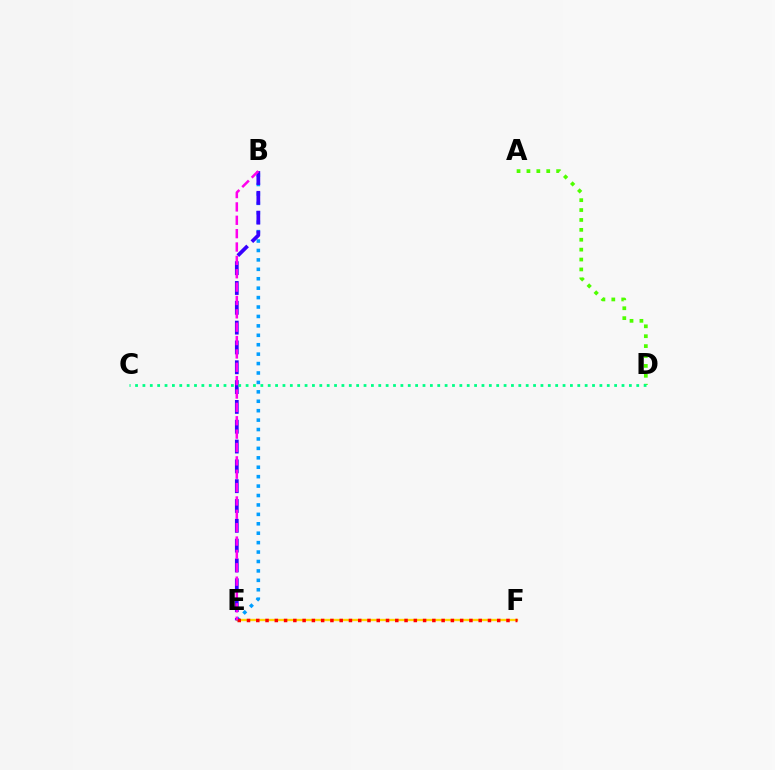{('E', 'F'): [{'color': '#ffd500', 'line_style': 'solid', 'thickness': 1.68}, {'color': '#ff0000', 'line_style': 'dotted', 'thickness': 2.52}], ('B', 'E'): [{'color': '#009eff', 'line_style': 'dotted', 'thickness': 2.56}, {'color': '#3700ff', 'line_style': 'dashed', 'thickness': 2.69}, {'color': '#ff00ed', 'line_style': 'dashed', 'thickness': 1.82}], ('A', 'D'): [{'color': '#4fff00', 'line_style': 'dotted', 'thickness': 2.69}], ('C', 'D'): [{'color': '#00ff86', 'line_style': 'dotted', 'thickness': 2.0}]}